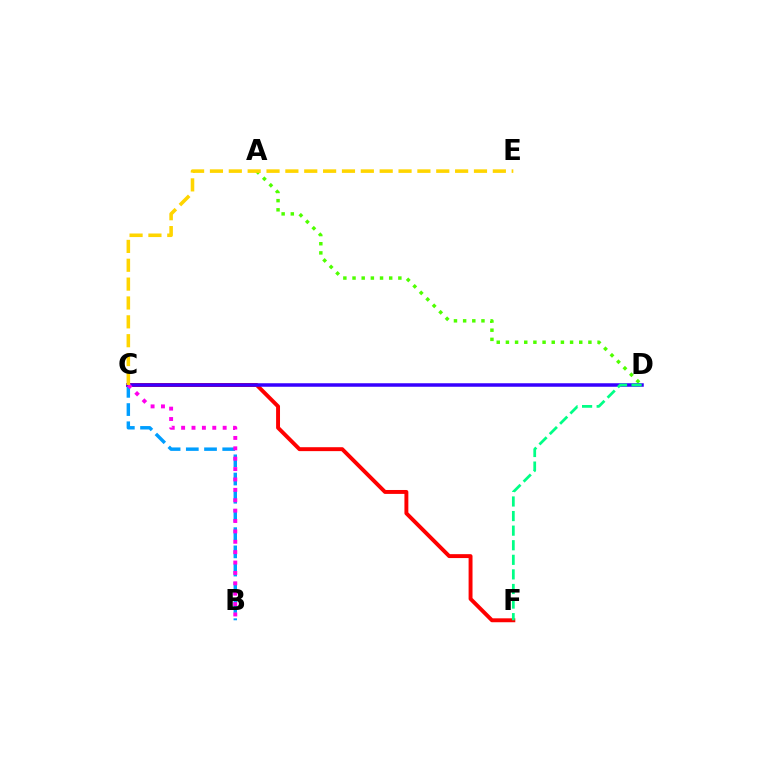{('B', 'C'): [{'color': '#009eff', 'line_style': 'dashed', 'thickness': 2.47}, {'color': '#ff00ed', 'line_style': 'dotted', 'thickness': 2.82}], ('A', 'D'): [{'color': '#4fff00', 'line_style': 'dotted', 'thickness': 2.49}], ('C', 'F'): [{'color': '#ff0000', 'line_style': 'solid', 'thickness': 2.82}], ('C', 'D'): [{'color': '#3700ff', 'line_style': 'solid', 'thickness': 2.53}], ('C', 'E'): [{'color': '#ffd500', 'line_style': 'dashed', 'thickness': 2.56}], ('D', 'F'): [{'color': '#00ff86', 'line_style': 'dashed', 'thickness': 1.98}]}